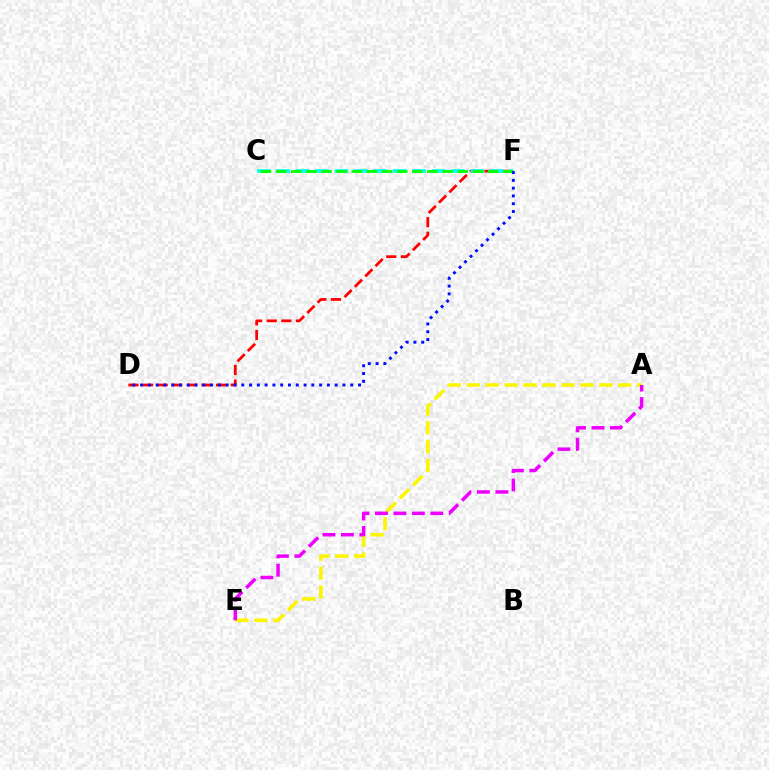{('D', 'F'): [{'color': '#ff0000', 'line_style': 'dashed', 'thickness': 1.98}, {'color': '#0010ff', 'line_style': 'dotted', 'thickness': 2.11}], ('C', 'F'): [{'color': '#00fff6', 'line_style': 'dashed', 'thickness': 2.64}, {'color': '#08ff00', 'line_style': 'dashed', 'thickness': 2.06}], ('A', 'E'): [{'color': '#fcf500', 'line_style': 'dashed', 'thickness': 2.57}, {'color': '#ee00ff', 'line_style': 'dashed', 'thickness': 2.51}]}